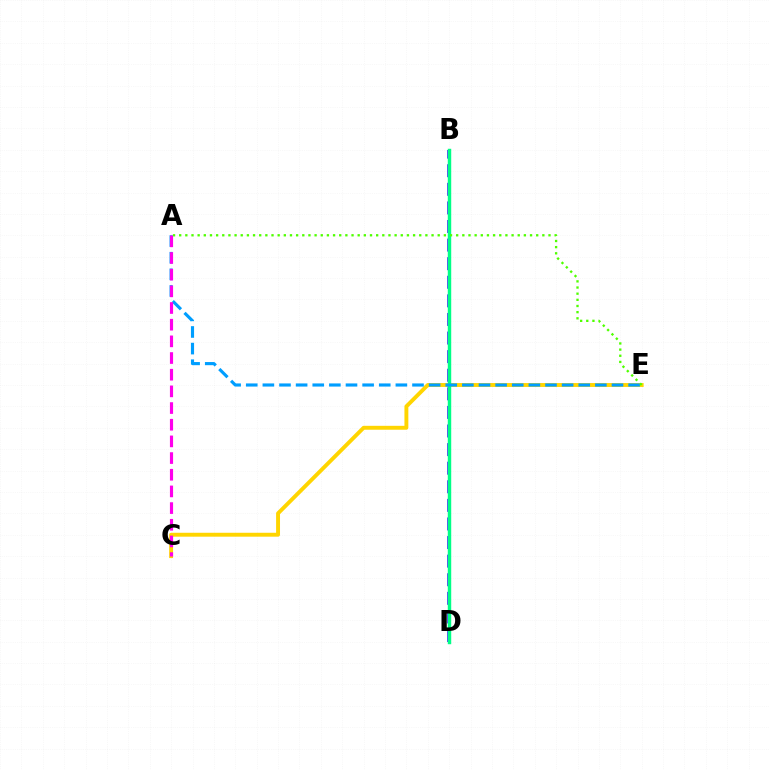{('B', 'D'): [{'color': '#3700ff', 'line_style': 'dashed', 'thickness': 2.53}, {'color': '#ff0000', 'line_style': 'solid', 'thickness': 2.16}, {'color': '#00ff86', 'line_style': 'solid', 'thickness': 2.47}], ('C', 'E'): [{'color': '#ffd500', 'line_style': 'solid', 'thickness': 2.82}], ('A', 'E'): [{'color': '#009eff', 'line_style': 'dashed', 'thickness': 2.26}, {'color': '#4fff00', 'line_style': 'dotted', 'thickness': 1.67}], ('A', 'C'): [{'color': '#ff00ed', 'line_style': 'dashed', 'thickness': 2.27}]}